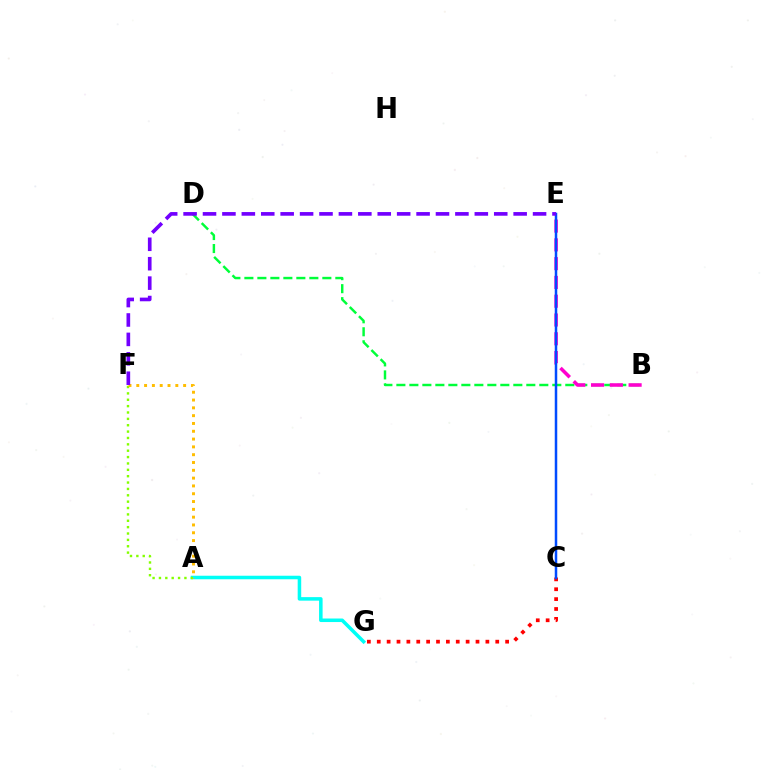{('A', 'G'): [{'color': '#00fff6', 'line_style': 'solid', 'thickness': 2.54}], ('B', 'D'): [{'color': '#00ff39', 'line_style': 'dashed', 'thickness': 1.77}], ('A', 'F'): [{'color': '#84ff00', 'line_style': 'dotted', 'thickness': 1.73}, {'color': '#ffbd00', 'line_style': 'dotted', 'thickness': 2.12}], ('C', 'G'): [{'color': '#ff0000', 'line_style': 'dotted', 'thickness': 2.68}], ('B', 'E'): [{'color': '#ff00cf', 'line_style': 'dashed', 'thickness': 2.55}], ('C', 'E'): [{'color': '#004bff', 'line_style': 'solid', 'thickness': 1.8}], ('E', 'F'): [{'color': '#7200ff', 'line_style': 'dashed', 'thickness': 2.64}]}